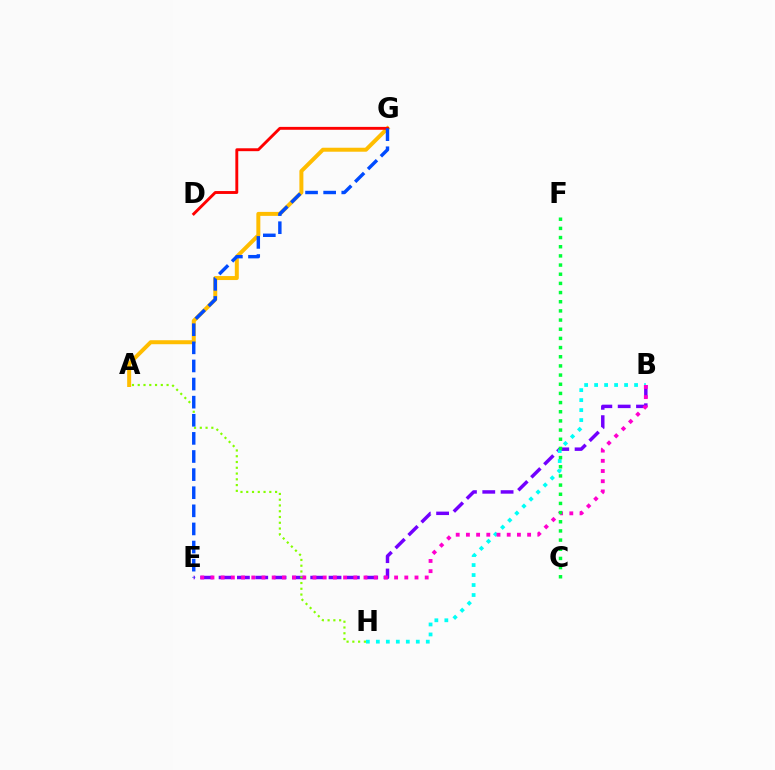{('A', 'G'): [{'color': '#ffbd00', 'line_style': 'solid', 'thickness': 2.87}], ('B', 'E'): [{'color': '#7200ff', 'line_style': 'dashed', 'thickness': 2.49}, {'color': '#ff00cf', 'line_style': 'dotted', 'thickness': 2.77}], ('B', 'H'): [{'color': '#00fff6', 'line_style': 'dotted', 'thickness': 2.71}], ('C', 'F'): [{'color': '#00ff39', 'line_style': 'dotted', 'thickness': 2.49}], ('A', 'H'): [{'color': '#84ff00', 'line_style': 'dotted', 'thickness': 1.57}], ('D', 'G'): [{'color': '#ff0000', 'line_style': 'solid', 'thickness': 2.08}], ('E', 'G'): [{'color': '#004bff', 'line_style': 'dashed', 'thickness': 2.46}]}